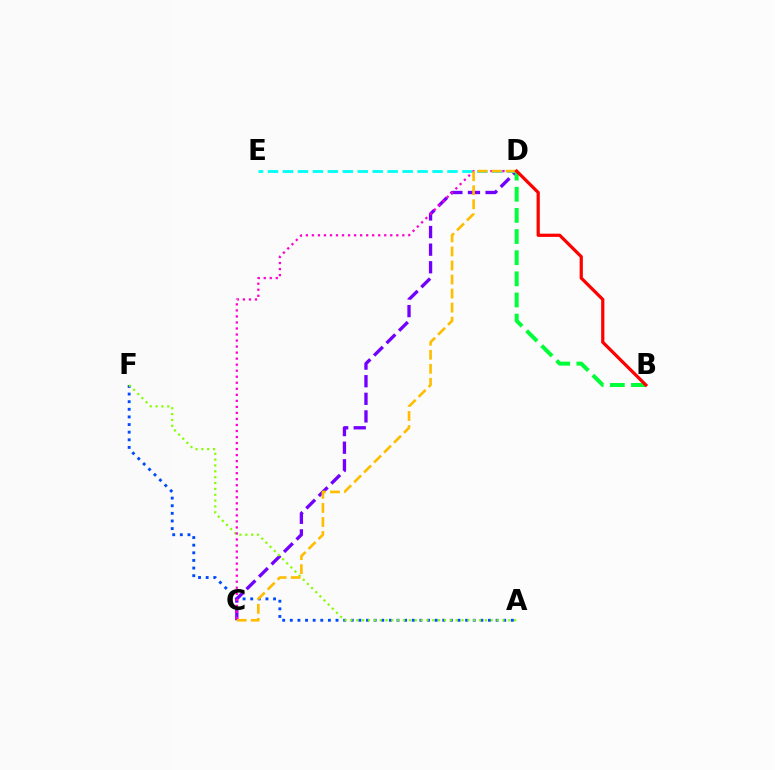{('A', 'F'): [{'color': '#004bff', 'line_style': 'dotted', 'thickness': 2.07}, {'color': '#84ff00', 'line_style': 'dotted', 'thickness': 1.59}], ('C', 'D'): [{'color': '#7200ff', 'line_style': 'dashed', 'thickness': 2.39}, {'color': '#ff00cf', 'line_style': 'dotted', 'thickness': 1.64}, {'color': '#ffbd00', 'line_style': 'dashed', 'thickness': 1.91}], ('D', 'E'): [{'color': '#00fff6', 'line_style': 'dashed', 'thickness': 2.03}], ('B', 'D'): [{'color': '#00ff39', 'line_style': 'dashed', 'thickness': 2.87}, {'color': '#ff0000', 'line_style': 'solid', 'thickness': 2.32}]}